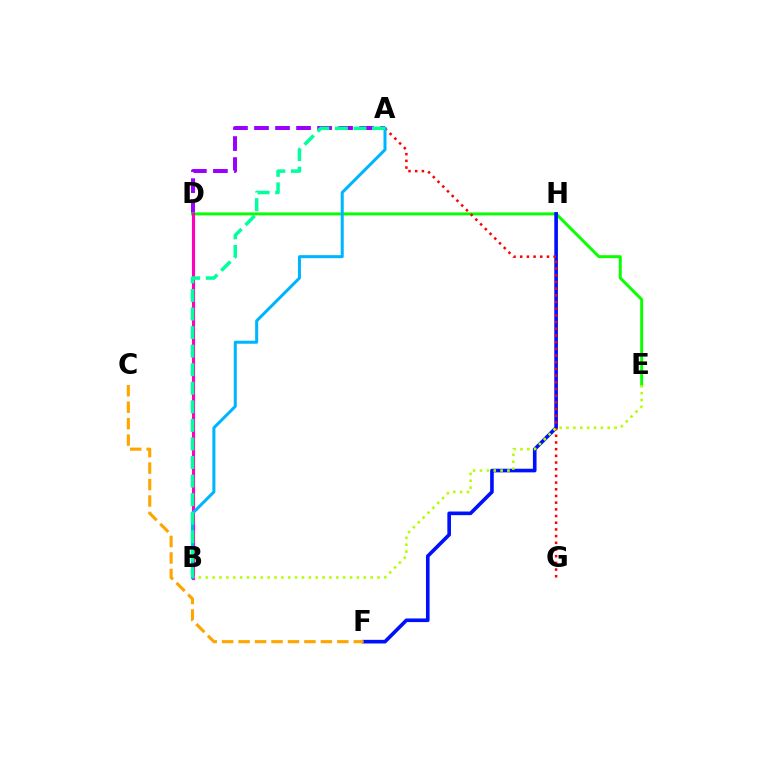{('A', 'D'): [{'color': '#9b00ff', 'line_style': 'dashed', 'thickness': 2.86}], ('D', 'E'): [{'color': '#08ff00', 'line_style': 'solid', 'thickness': 2.11}], ('F', 'H'): [{'color': '#0010ff', 'line_style': 'solid', 'thickness': 2.61}], ('B', 'D'): [{'color': '#ff00bd', 'line_style': 'solid', 'thickness': 2.25}], ('A', 'G'): [{'color': '#ff0000', 'line_style': 'dotted', 'thickness': 1.82}], ('B', 'E'): [{'color': '#b3ff00', 'line_style': 'dotted', 'thickness': 1.87}], ('A', 'B'): [{'color': '#00b5ff', 'line_style': 'solid', 'thickness': 2.18}, {'color': '#00ff9d', 'line_style': 'dashed', 'thickness': 2.52}], ('C', 'F'): [{'color': '#ffa500', 'line_style': 'dashed', 'thickness': 2.24}]}